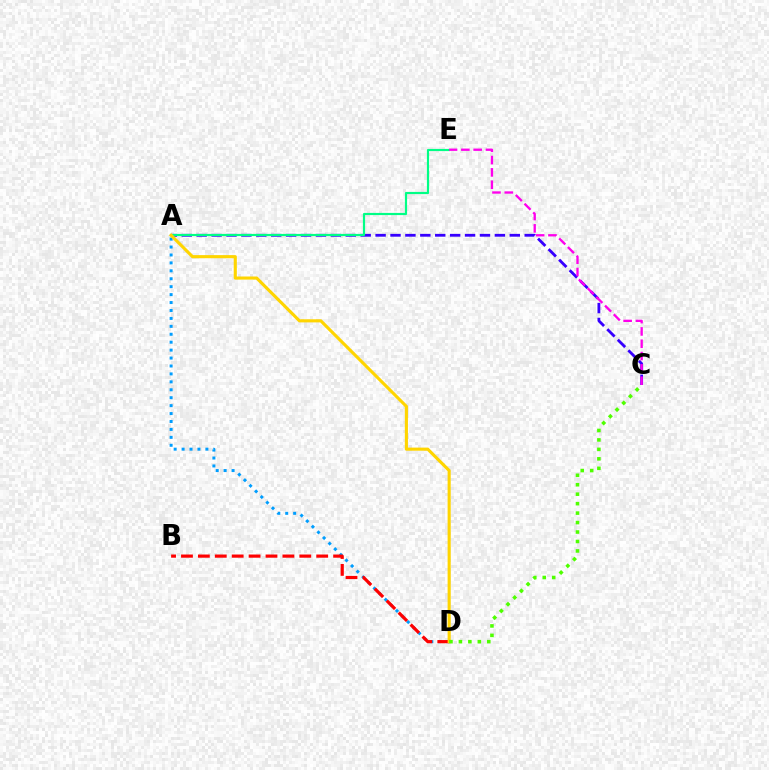{('A', 'D'): [{'color': '#009eff', 'line_style': 'dotted', 'thickness': 2.15}, {'color': '#ffd500', 'line_style': 'solid', 'thickness': 2.24}], ('A', 'C'): [{'color': '#3700ff', 'line_style': 'dashed', 'thickness': 2.03}], ('A', 'E'): [{'color': '#00ff86', 'line_style': 'solid', 'thickness': 1.57}], ('B', 'D'): [{'color': '#ff0000', 'line_style': 'dashed', 'thickness': 2.3}], ('C', 'E'): [{'color': '#ff00ed', 'line_style': 'dashed', 'thickness': 1.67}], ('C', 'D'): [{'color': '#4fff00', 'line_style': 'dotted', 'thickness': 2.57}]}